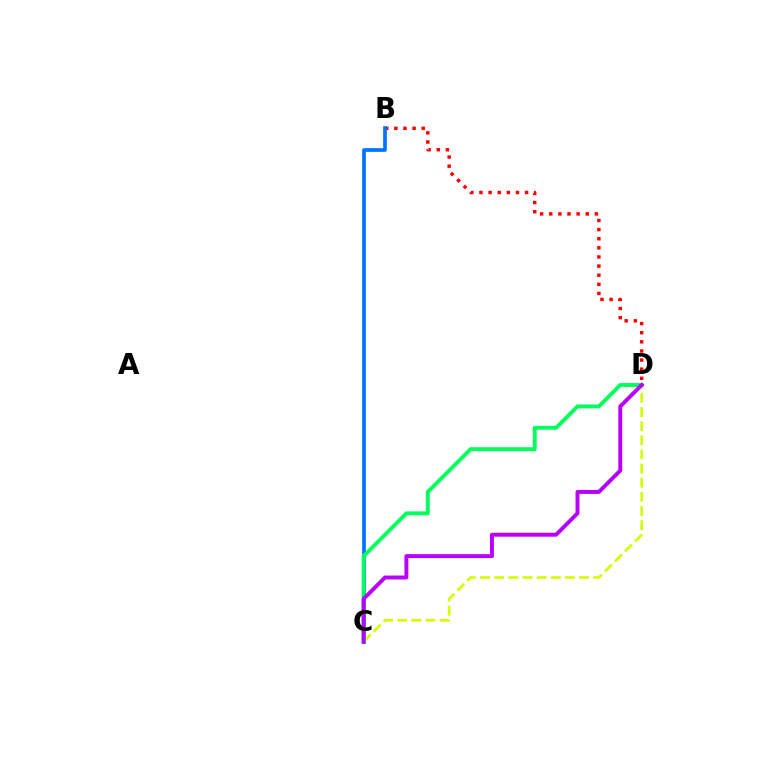{('B', 'D'): [{'color': '#ff0000', 'line_style': 'dotted', 'thickness': 2.48}], ('B', 'C'): [{'color': '#0074ff', 'line_style': 'solid', 'thickness': 2.66}], ('C', 'D'): [{'color': '#d1ff00', 'line_style': 'dashed', 'thickness': 1.92}, {'color': '#00ff5c', 'line_style': 'solid', 'thickness': 2.81}, {'color': '#b900ff', 'line_style': 'solid', 'thickness': 2.83}]}